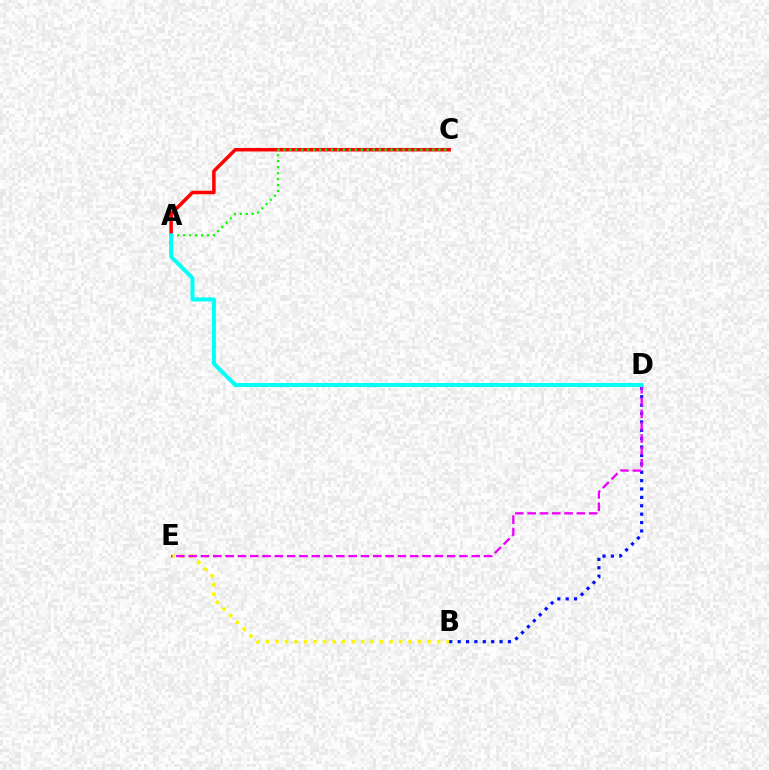{('B', 'D'): [{'color': '#0010ff', 'line_style': 'dotted', 'thickness': 2.28}], ('A', 'C'): [{'color': '#ff0000', 'line_style': 'solid', 'thickness': 2.51}, {'color': '#08ff00', 'line_style': 'dotted', 'thickness': 1.62}], ('B', 'E'): [{'color': '#fcf500', 'line_style': 'dotted', 'thickness': 2.58}], ('D', 'E'): [{'color': '#ee00ff', 'line_style': 'dashed', 'thickness': 1.67}], ('A', 'D'): [{'color': '#00fff6', 'line_style': 'solid', 'thickness': 2.86}]}